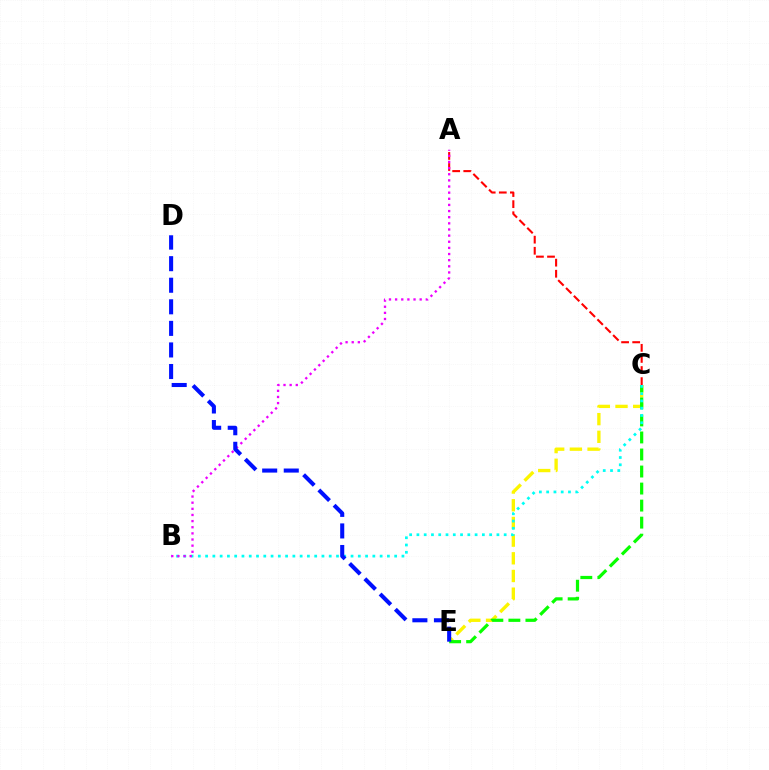{('A', 'C'): [{'color': '#ff0000', 'line_style': 'dashed', 'thickness': 1.51}], ('C', 'E'): [{'color': '#fcf500', 'line_style': 'dashed', 'thickness': 2.4}, {'color': '#08ff00', 'line_style': 'dashed', 'thickness': 2.31}], ('B', 'C'): [{'color': '#00fff6', 'line_style': 'dotted', 'thickness': 1.98}], ('A', 'B'): [{'color': '#ee00ff', 'line_style': 'dotted', 'thickness': 1.67}], ('D', 'E'): [{'color': '#0010ff', 'line_style': 'dashed', 'thickness': 2.93}]}